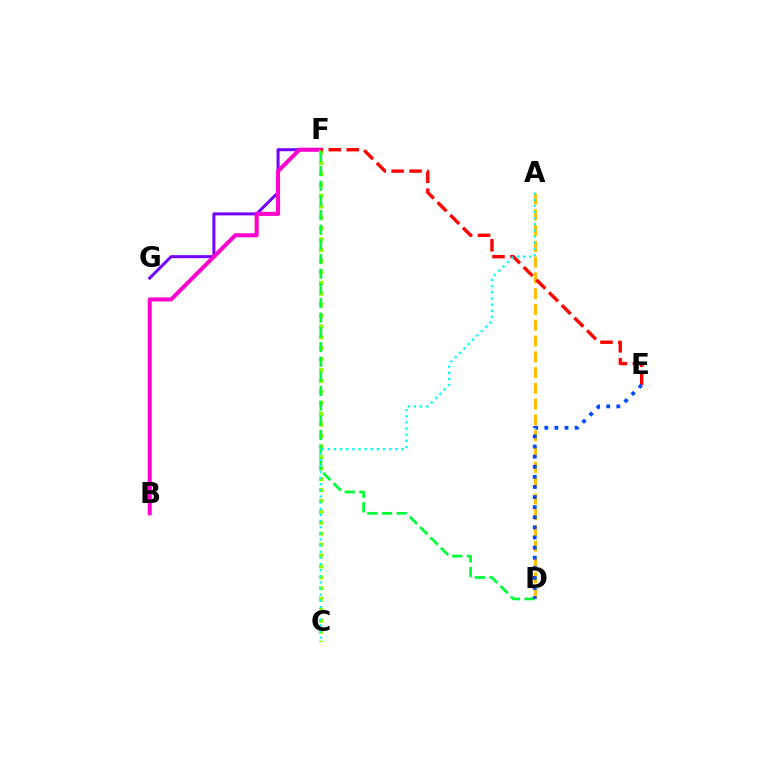{('F', 'G'): [{'color': '#7200ff', 'line_style': 'solid', 'thickness': 2.16}], ('A', 'D'): [{'color': '#ffbd00', 'line_style': 'dashed', 'thickness': 2.14}], ('B', 'F'): [{'color': '#ff00cf', 'line_style': 'solid', 'thickness': 2.9}], ('C', 'F'): [{'color': '#84ff00', 'line_style': 'dotted', 'thickness': 2.96}], ('E', 'F'): [{'color': '#ff0000', 'line_style': 'dashed', 'thickness': 2.44}], ('D', 'F'): [{'color': '#00ff39', 'line_style': 'dashed', 'thickness': 1.99}], ('A', 'C'): [{'color': '#00fff6', 'line_style': 'dotted', 'thickness': 1.67}], ('D', 'E'): [{'color': '#004bff', 'line_style': 'dotted', 'thickness': 2.75}]}